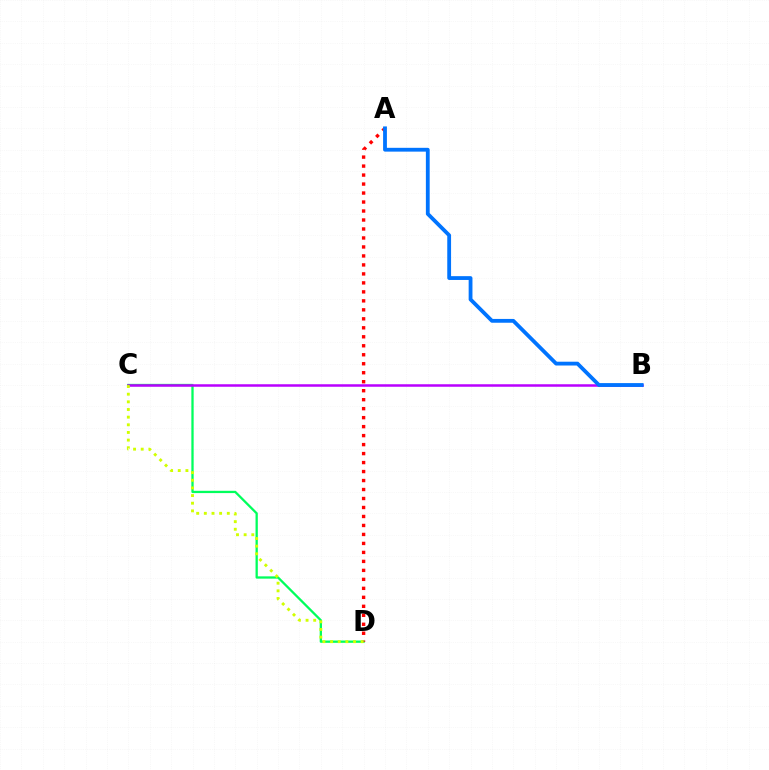{('C', 'D'): [{'color': '#00ff5c', 'line_style': 'solid', 'thickness': 1.65}, {'color': '#d1ff00', 'line_style': 'dotted', 'thickness': 2.08}], ('A', 'D'): [{'color': '#ff0000', 'line_style': 'dotted', 'thickness': 2.44}], ('B', 'C'): [{'color': '#b900ff', 'line_style': 'solid', 'thickness': 1.81}], ('A', 'B'): [{'color': '#0074ff', 'line_style': 'solid', 'thickness': 2.74}]}